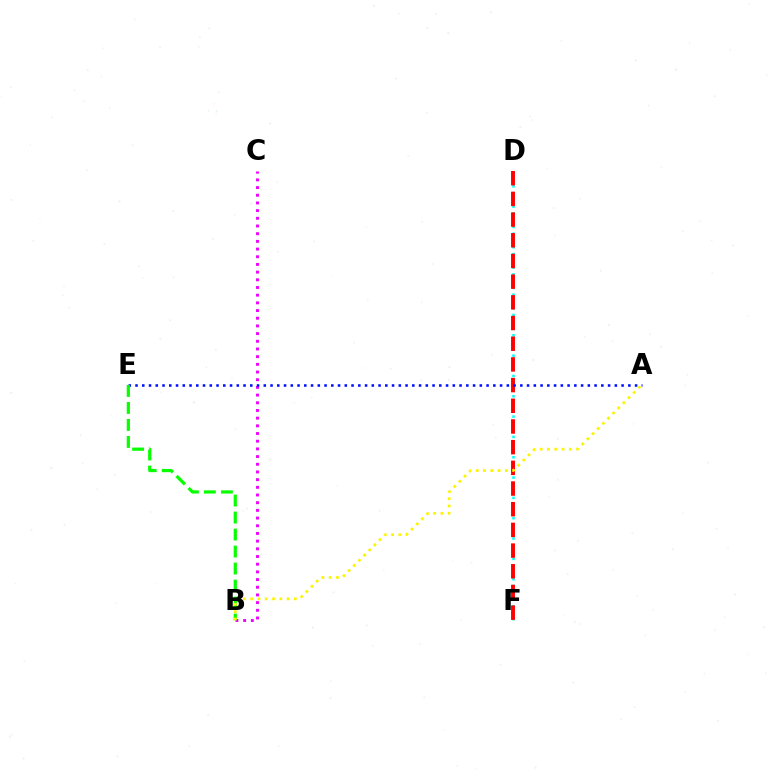{('D', 'F'): [{'color': '#00fff6', 'line_style': 'dotted', 'thickness': 1.84}, {'color': '#ff0000', 'line_style': 'dashed', 'thickness': 2.81}], ('B', 'C'): [{'color': '#ee00ff', 'line_style': 'dotted', 'thickness': 2.09}], ('A', 'E'): [{'color': '#0010ff', 'line_style': 'dotted', 'thickness': 1.83}], ('B', 'E'): [{'color': '#08ff00', 'line_style': 'dashed', 'thickness': 2.31}], ('A', 'B'): [{'color': '#fcf500', 'line_style': 'dotted', 'thickness': 1.98}]}